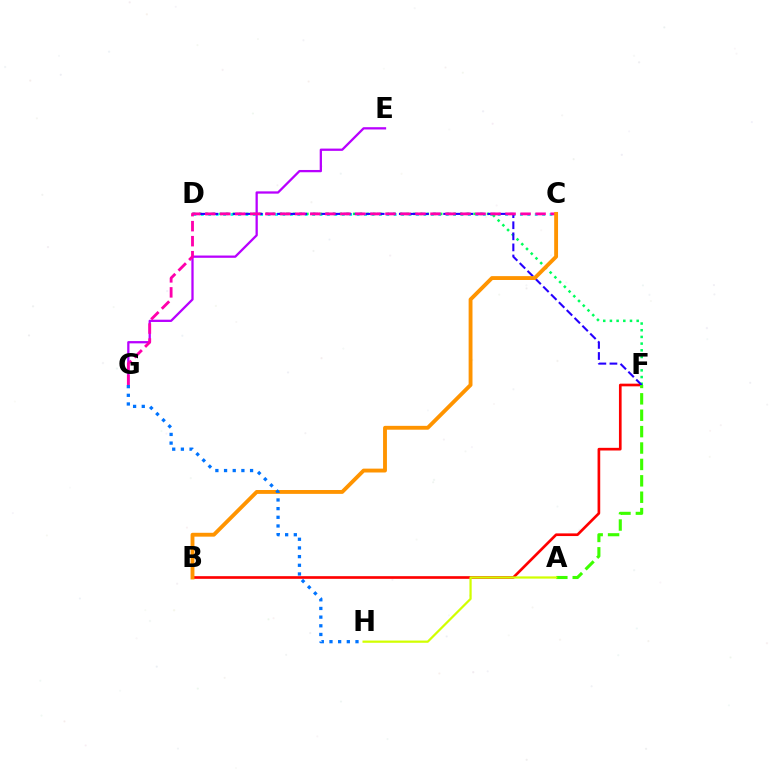{('C', 'D'): [{'color': '#00fff6', 'line_style': 'dotted', 'thickness': 2.02}], ('B', 'F'): [{'color': '#ff0000', 'line_style': 'solid', 'thickness': 1.92}], ('D', 'F'): [{'color': '#00ff5c', 'line_style': 'dotted', 'thickness': 1.82}, {'color': '#2500ff', 'line_style': 'dashed', 'thickness': 1.51}], ('A', 'F'): [{'color': '#3dff00', 'line_style': 'dashed', 'thickness': 2.23}], ('E', 'G'): [{'color': '#b900ff', 'line_style': 'solid', 'thickness': 1.64}], ('C', 'G'): [{'color': '#ff00ac', 'line_style': 'dashed', 'thickness': 2.04}], ('B', 'C'): [{'color': '#ff9400', 'line_style': 'solid', 'thickness': 2.78}], ('A', 'H'): [{'color': '#d1ff00', 'line_style': 'solid', 'thickness': 1.61}], ('G', 'H'): [{'color': '#0074ff', 'line_style': 'dotted', 'thickness': 2.36}]}